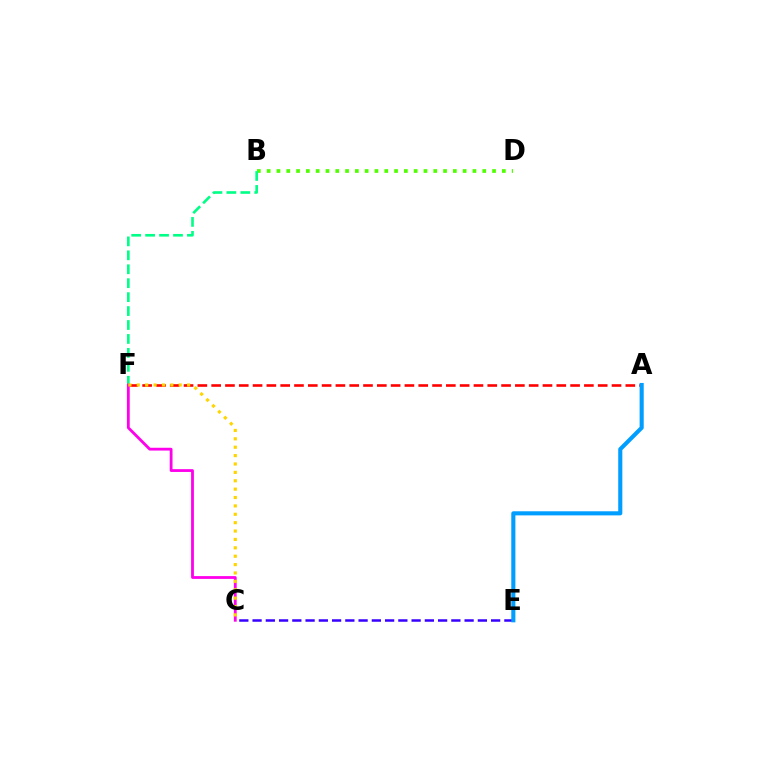{('B', 'D'): [{'color': '#4fff00', 'line_style': 'dotted', 'thickness': 2.66}], ('C', 'E'): [{'color': '#3700ff', 'line_style': 'dashed', 'thickness': 1.8}], ('B', 'F'): [{'color': '#00ff86', 'line_style': 'dashed', 'thickness': 1.89}], ('A', 'F'): [{'color': '#ff0000', 'line_style': 'dashed', 'thickness': 1.88}], ('A', 'E'): [{'color': '#009eff', 'line_style': 'solid', 'thickness': 2.95}], ('C', 'F'): [{'color': '#ff00ed', 'line_style': 'solid', 'thickness': 2.02}, {'color': '#ffd500', 'line_style': 'dotted', 'thickness': 2.28}]}